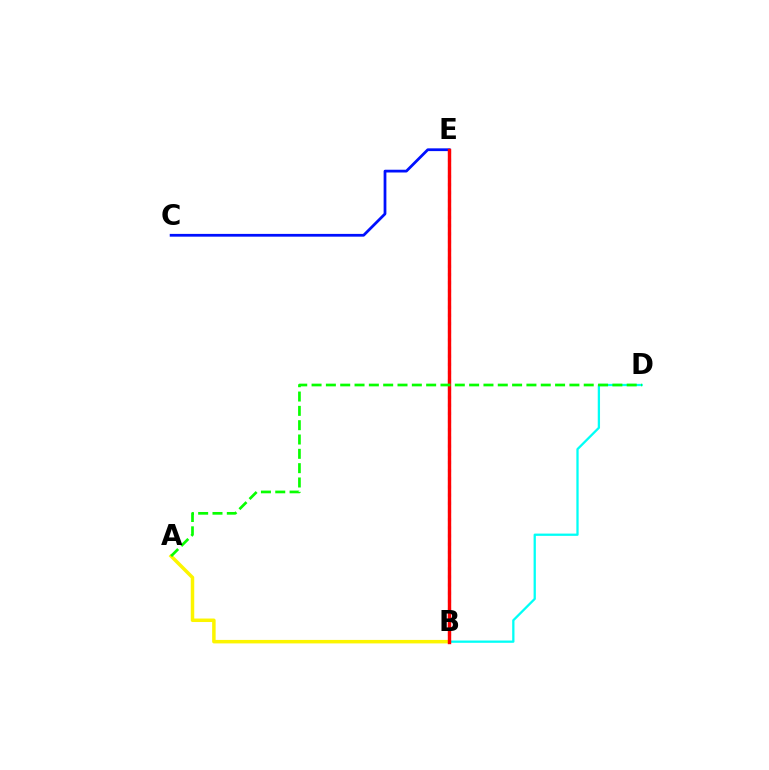{('B', 'D'): [{'color': '#00fff6', 'line_style': 'solid', 'thickness': 1.64}], ('B', 'E'): [{'color': '#ee00ff', 'line_style': 'dotted', 'thickness': 2.22}, {'color': '#ff0000', 'line_style': 'solid', 'thickness': 2.46}], ('C', 'E'): [{'color': '#0010ff', 'line_style': 'solid', 'thickness': 1.99}], ('A', 'B'): [{'color': '#fcf500', 'line_style': 'solid', 'thickness': 2.51}], ('A', 'D'): [{'color': '#08ff00', 'line_style': 'dashed', 'thickness': 1.95}]}